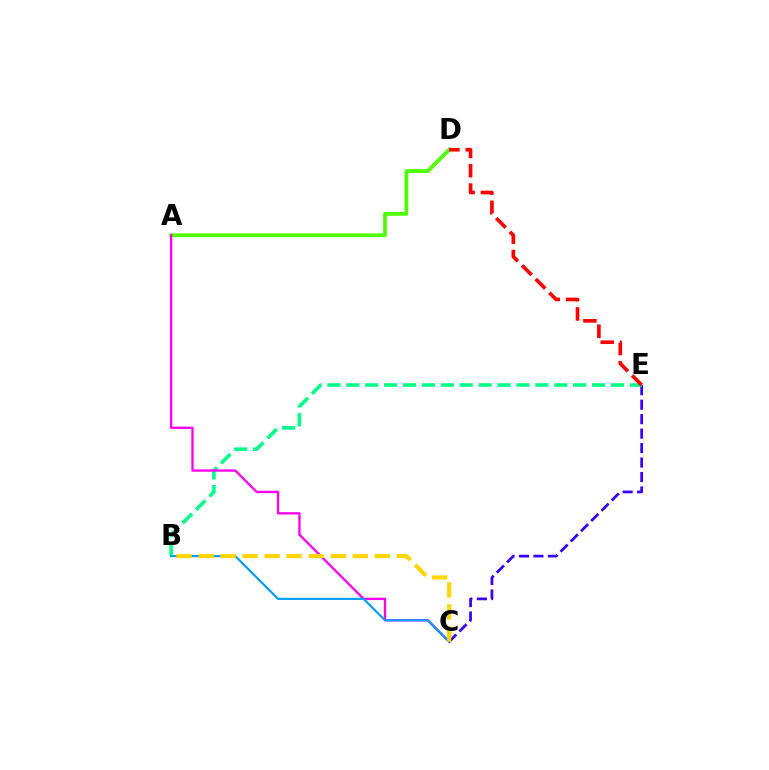{('A', 'D'): [{'color': '#4fff00', 'line_style': 'solid', 'thickness': 2.71}], ('C', 'E'): [{'color': '#3700ff', 'line_style': 'dashed', 'thickness': 1.97}], ('B', 'E'): [{'color': '#00ff86', 'line_style': 'dashed', 'thickness': 2.57}], ('A', 'C'): [{'color': '#ff00ed', 'line_style': 'solid', 'thickness': 1.67}], ('D', 'E'): [{'color': '#ff0000', 'line_style': 'dashed', 'thickness': 2.63}], ('B', 'C'): [{'color': '#009eff', 'line_style': 'solid', 'thickness': 1.55}, {'color': '#ffd500', 'line_style': 'dashed', 'thickness': 2.99}]}